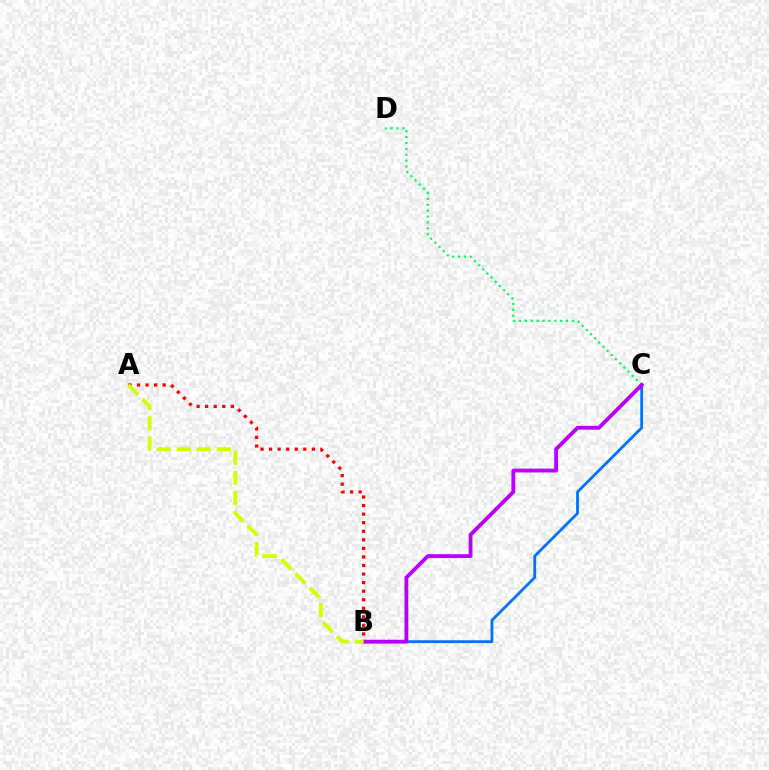{('C', 'D'): [{'color': '#00ff5c', 'line_style': 'dotted', 'thickness': 1.6}], ('A', 'B'): [{'color': '#ff0000', 'line_style': 'dotted', 'thickness': 2.33}, {'color': '#d1ff00', 'line_style': 'dashed', 'thickness': 2.72}], ('B', 'C'): [{'color': '#0074ff', 'line_style': 'solid', 'thickness': 2.02}, {'color': '#b900ff', 'line_style': 'solid', 'thickness': 2.76}]}